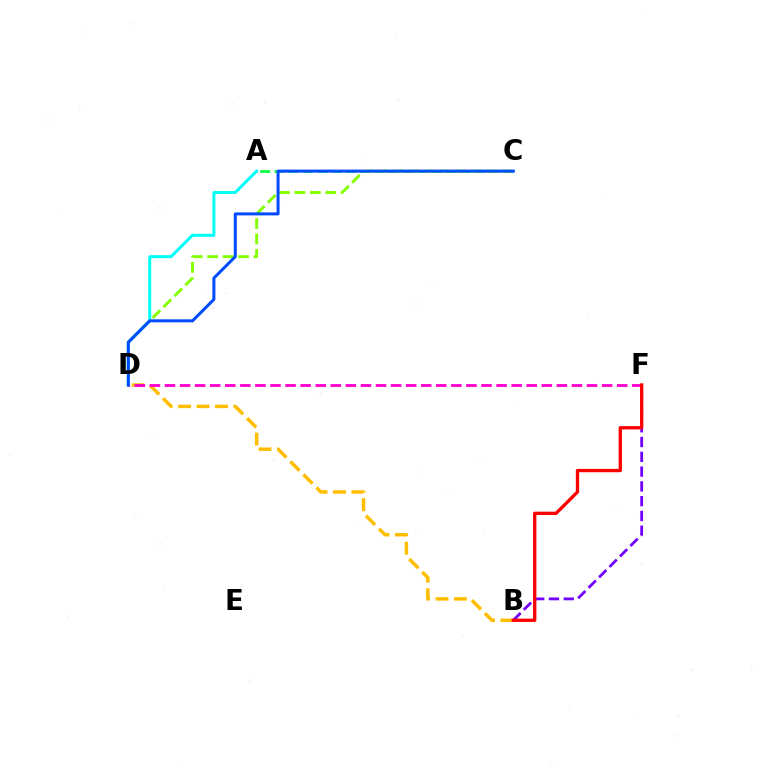{('A', 'C'): [{'color': '#00ff39', 'line_style': 'dashed', 'thickness': 1.94}], ('C', 'D'): [{'color': '#84ff00', 'line_style': 'dashed', 'thickness': 2.1}, {'color': '#004bff', 'line_style': 'solid', 'thickness': 2.17}], ('A', 'D'): [{'color': '#00fff6', 'line_style': 'solid', 'thickness': 2.15}], ('B', 'F'): [{'color': '#7200ff', 'line_style': 'dashed', 'thickness': 2.01}, {'color': '#ff0000', 'line_style': 'solid', 'thickness': 2.4}], ('B', 'D'): [{'color': '#ffbd00', 'line_style': 'dashed', 'thickness': 2.51}], ('D', 'F'): [{'color': '#ff00cf', 'line_style': 'dashed', 'thickness': 2.05}]}